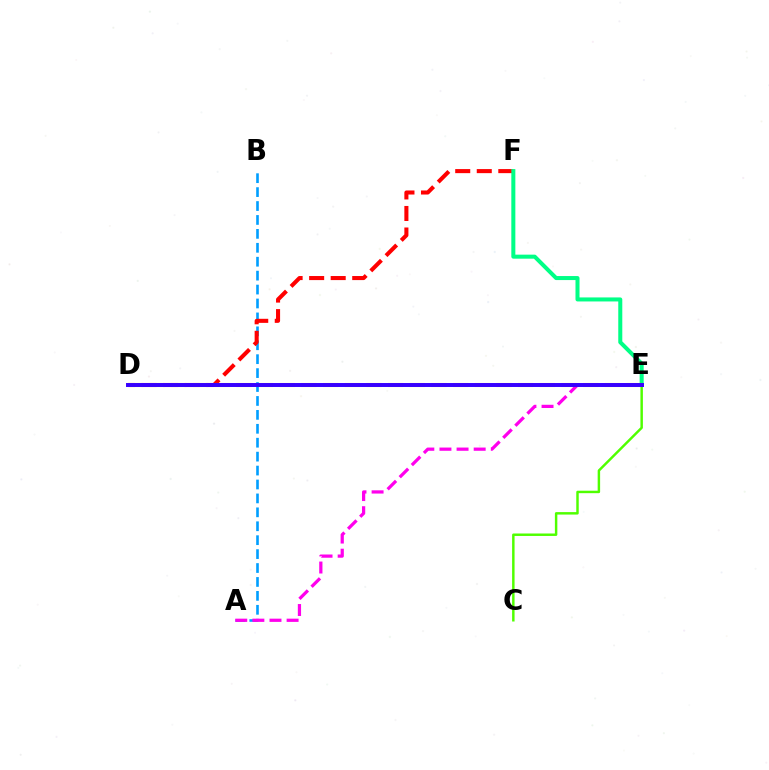{('A', 'B'): [{'color': '#009eff', 'line_style': 'dashed', 'thickness': 1.89}], ('A', 'E'): [{'color': '#ff00ed', 'line_style': 'dashed', 'thickness': 2.33}], ('D', 'F'): [{'color': '#ff0000', 'line_style': 'dashed', 'thickness': 2.93}], ('E', 'F'): [{'color': '#00ff86', 'line_style': 'solid', 'thickness': 2.9}], ('C', 'E'): [{'color': '#4fff00', 'line_style': 'solid', 'thickness': 1.77}], ('D', 'E'): [{'color': '#ffd500', 'line_style': 'dashed', 'thickness': 2.94}, {'color': '#3700ff', 'line_style': 'solid', 'thickness': 2.85}]}